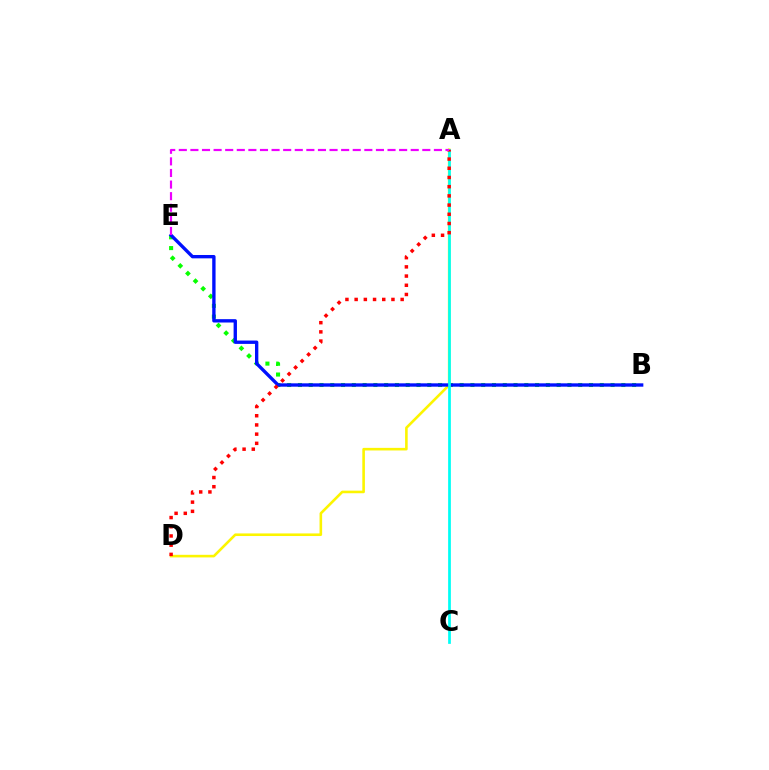{('B', 'E'): [{'color': '#08ff00', 'line_style': 'dotted', 'thickness': 2.93}, {'color': '#0010ff', 'line_style': 'solid', 'thickness': 2.42}], ('A', 'D'): [{'color': '#fcf500', 'line_style': 'solid', 'thickness': 1.87}, {'color': '#ff0000', 'line_style': 'dotted', 'thickness': 2.5}], ('A', 'C'): [{'color': '#00fff6', 'line_style': 'solid', 'thickness': 1.97}], ('A', 'E'): [{'color': '#ee00ff', 'line_style': 'dashed', 'thickness': 1.58}]}